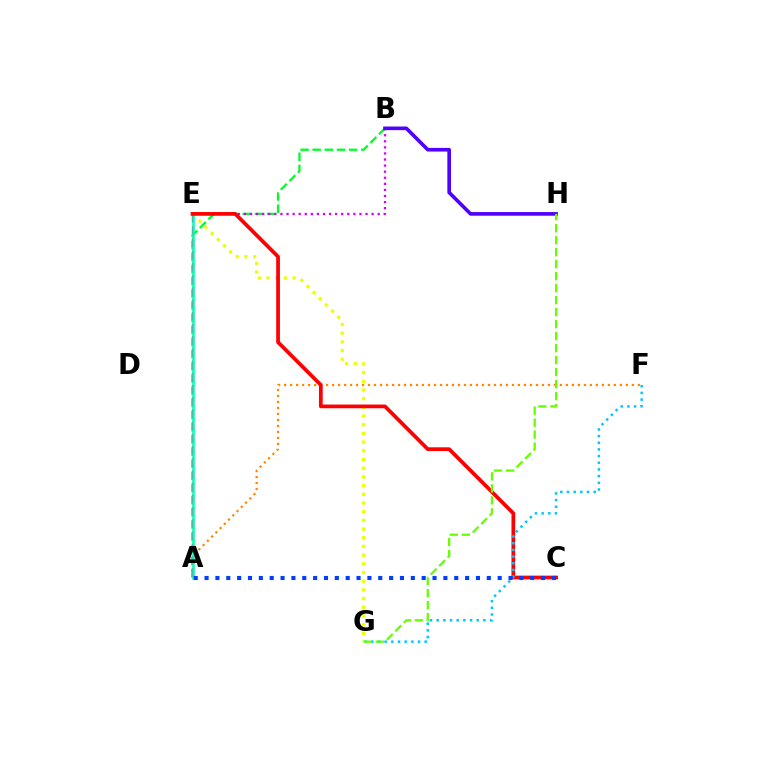{('E', 'G'): [{'color': '#eeff00', 'line_style': 'dotted', 'thickness': 2.36}], ('A', 'B'): [{'color': '#00ff27', 'line_style': 'dashed', 'thickness': 1.65}], ('A', 'F'): [{'color': '#ff8800', 'line_style': 'dotted', 'thickness': 1.63}], ('A', 'E'): [{'color': '#ff00a0', 'line_style': 'dashed', 'thickness': 1.66}, {'color': '#00ffaf', 'line_style': 'solid', 'thickness': 1.8}], ('B', 'E'): [{'color': '#d600ff', 'line_style': 'dotted', 'thickness': 1.65}], ('C', 'E'): [{'color': '#ff0000', 'line_style': 'solid', 'thickness': 2.68}], ('F', 'G'): [{'color': '#00c7ff', 'line_style': 'dotted', 'thickness': 1.81}], ('B', 'H'): [{'color': '#4f00ff', 'line_style': 'solid', 'thickness': 2.62}], ('A', 'C'): [{'color': '#003fff', 'line_style': 'dotted', 'thickness': 2.95}], ('G', 'H'): [{'color': '#66ff00', 'line_style': 'dashed', 'thickness': 1.63}]}